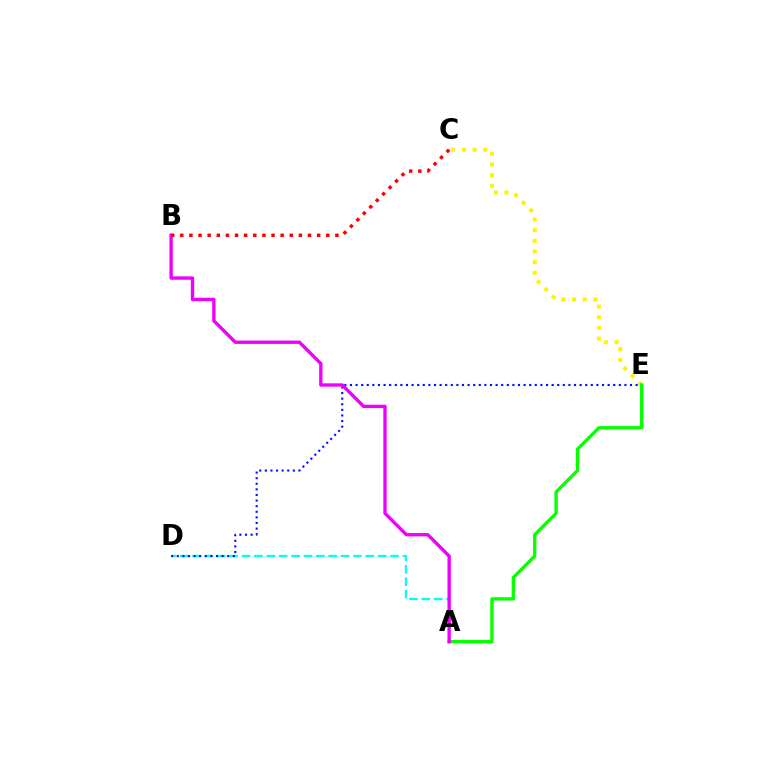{('C', 'E'): [{'color': '#fcf500', 'line_style': 'dotted', 'thickness': 2.9}], ('A', 'D'): [{'color': '#00fff6', 'line_style': 'dashed', 'thickness': 1.68}], ('D', 'E'): [{'color': '#0010ff', 'line_style': 'dotted', 'thickness': 1.52}], ('A', 'E'): [{'color': '#08ff00', 'line_style': 'solid', 'thickness': 2.4}], ('A', 'B'): [{'color': '#ee00ff', 'line_style': 'solid', 'thickness': 2.42}], ('B', 'C'): [{'color': '#ff0000', 'line_style': 'dotted', 'thickness': 2.48}]}